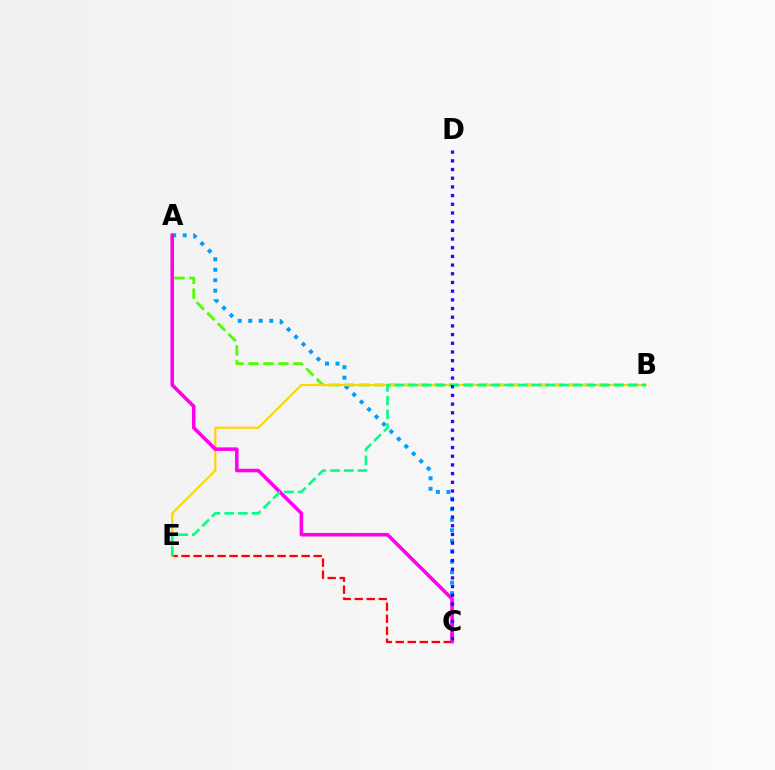{('A', 'B'): [{'color': '#4fff00', 'line_style': 'dashed', 'thickness': 2.03}], ('A', 'C'): [{'color': '#009eff', 'line_style': 'dotted', 'thickness': 2.85}, {'color': '#ff00ed', 'line_style': 'solid', 'thickness': 2.56}], ('C', 'E'): [{'color': '#ff0000', 'line_style': 'dashed', 'thickness': 1.63}], ('B', 'E'): [{'color': '#ffd500', 'line_style': 'solid', 'thickness': 1.56}, {'color': '#00ff86', 'line_style': 'dashed', 'thickness': 1.86}], ('C', 'D'): [{'color': '#3700ff', 'line_style': 'dotted', 'thickness': 2.36}]}